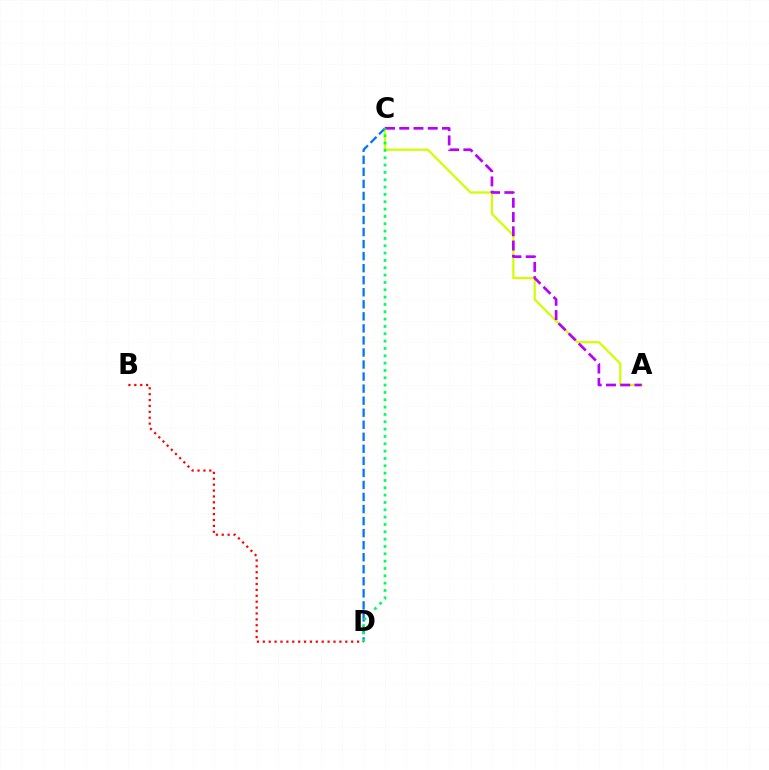{('A', 'C'): [{'color': '#d1ff00', 'line_style': 'solid', 'thickness': 1.6}, {'color': '#b900ff', 'line_style': 'dashed', 'thickness': 1.94}], ('B', 'D'): [{'color': '#ff0000', 'line_style': 'dotted', 'thickness': 1.6}], ('C', 'D'): [{'color': '#0074ff', 'line_style': 'dashed', 'thickness': 1.64}, {'color': '#00ff5c', 'line_style': 'dotted', 'thickness': 1.99}]}